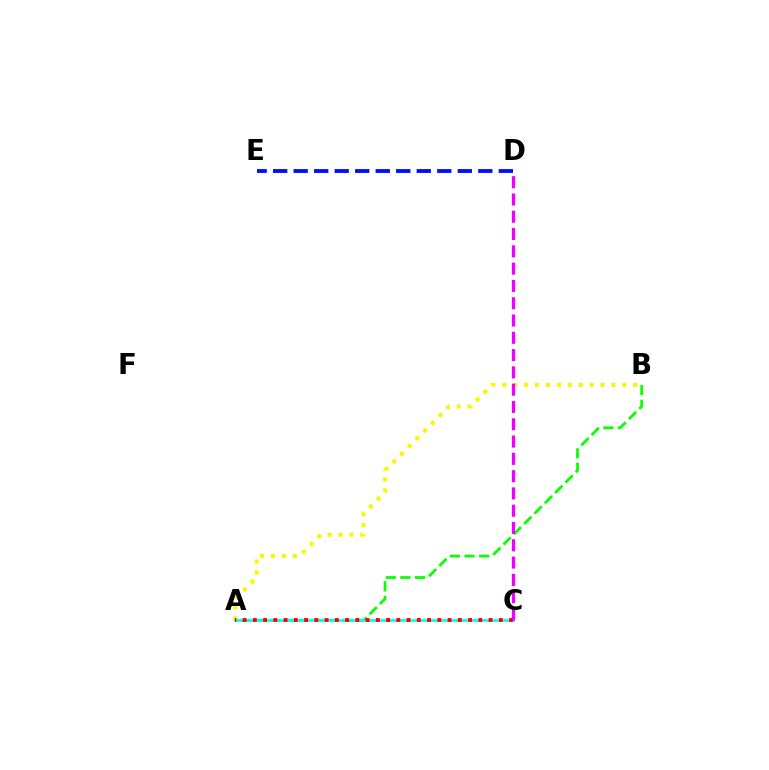{('A', 'B'): [{'color': '#08ff00', 'line_style': 'dashed', 'thickness': 1.98}, {'color': '#fcf500', 'line_style': 'dotted', 'thickness': 2.96}], ('A', 'C'): [{'color': '#00fff6', 'line_style': 'solid', 'thickness': 1.92}, {'color': '#ff0000', 'line_style': 'dotted', 'thickness': 2.78}], ('D', 'E'): [{'color': '#0010ff', 'line_style': 'dashed', 'thickness': 2.79}], ('C', 'D'): [{'color': '#ee00ff', 'line_style': 'dashed', 'thickness': 2.35}]}